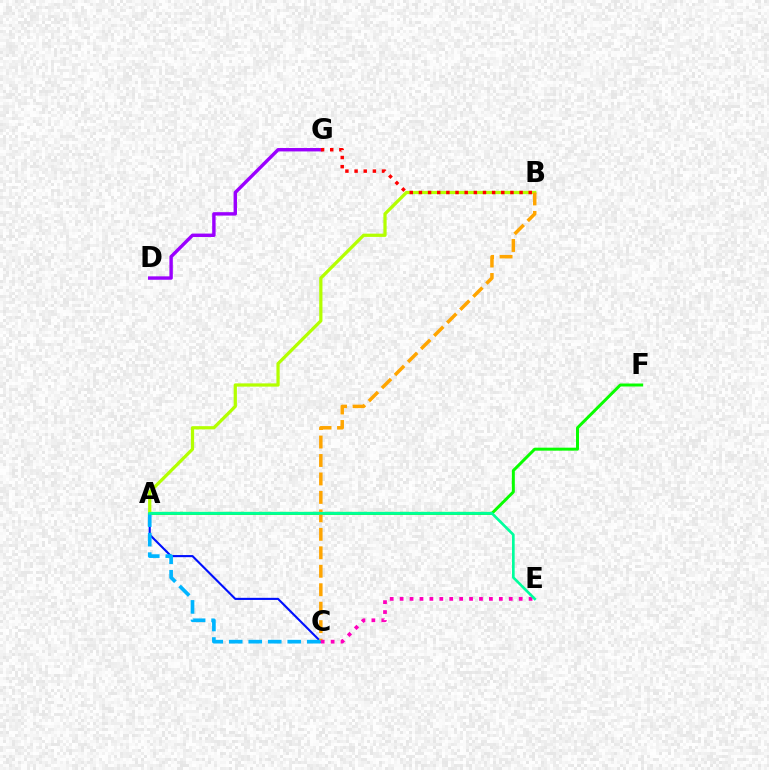{('A', 'F'): [{'color': '#08ff00', 'line_style': 'solid', 'thickness': 2.14}], ('A', 'C'): [{'color': '#0010ff', 'line_style': 'solid', 'thickness': 1.53}, {'color': '#00b5ff', 'line_style': 'dashed', 'thickness': 2.65}], ('A', 'B'): [{'color': '#b3ff00', 'line_style': 'solid', 'thickness': 2.33}], ('B', 'C'): [{'color': '#ffa500', 'line_style': 'dashed', 'thickness': 2.51}], ('C', 'E'): [{'color': '#ff00bd', 'line_style': 'dotted', 'thickness': 2.7}], ('D', 'G'): [{'color': '#9b00ff', 'line_style': 'solid', 'thickness': 2.46}], ('B', 'G'): [{'color': '#ff0000', 'line_style': 'dotted', 'thickness': 2.49}], ('A', 'E'): [{'color': '#00ff9d', 'line_style': 'solid', 'thickness': 1.92}]}